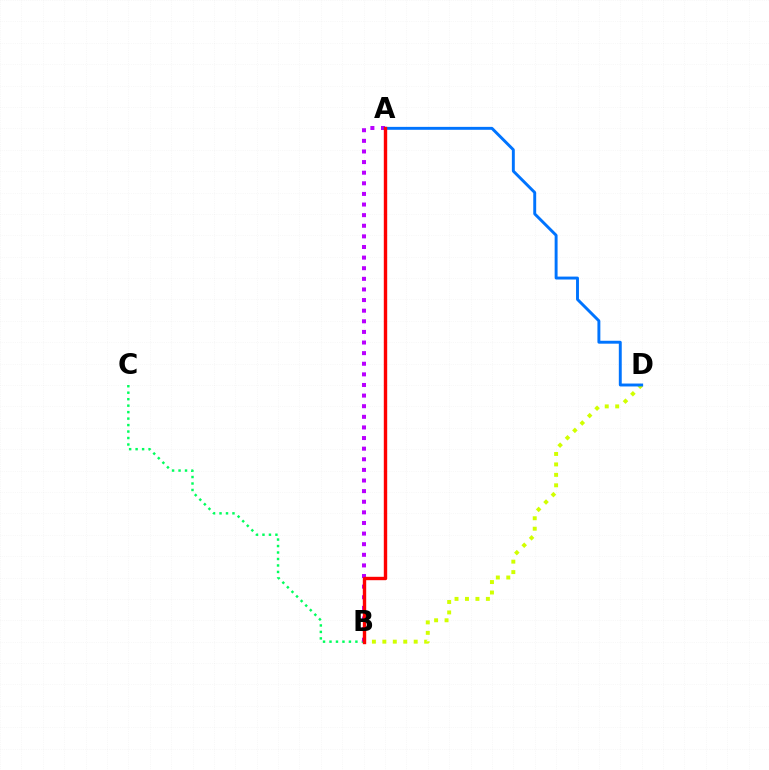{('B', 'C'): [{'color': '#00ff5c', 'line_style': 'dotted', 'thickness': 1.76}], ('B', 'D'): [{'color': '#d1ff00', 'line_style': 'dotted', 'thickness': 2.84}], ('A', 'B'): [{'color': '#b900ff', 'line_style': 'dotted', 'thickness': 2.88}, {'color': '#ff0000', 'line_style': 'solid', 'thickness': 2.44}], ('A', 'D'): [{'color': '#0074ff', 'line_style': 'solid', 'thickness': 2.1}]}